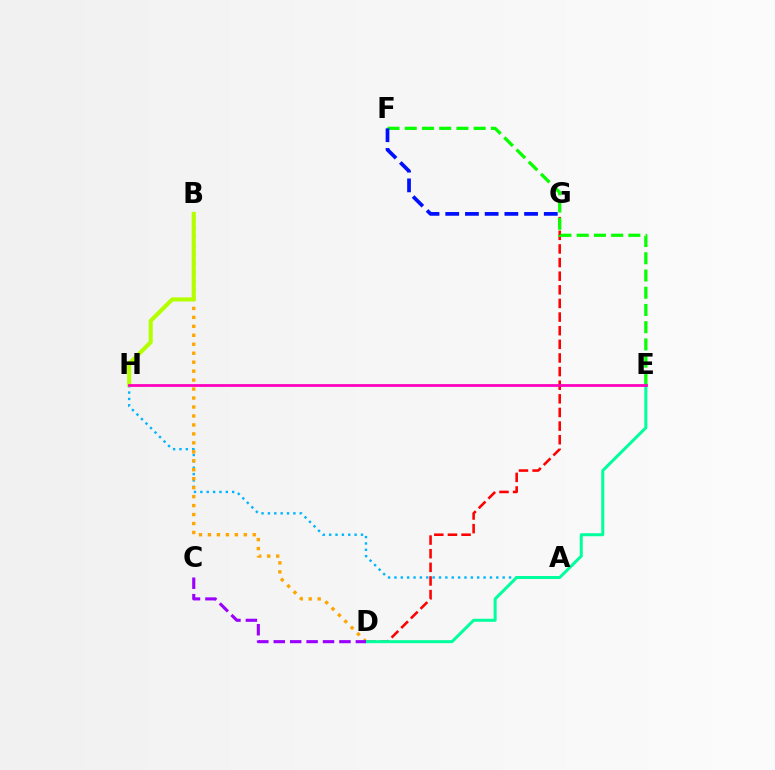{('D', 'G'): [{'color': '#ff0000', 'line_style': 'dashed', 'thickness': 1.85}], ('E', 'F'): [{'color': '#08ff00', 'line_style': 'dashed', 'thickness': 2.34}], ('A', 'H'): [{'color': '#00b5ff', 'line_style': 'dotted', 'thickness': 1.73}], ('F', 'G'): [{'color': '#0010ff', 'line_style': 'dashed', 'thickness': 2.68}], ('B', 'D'): [{'color': '#ffa500', 'line_style': 'dotted', 'thickness': 2.44}], ('D', 'E'): [{'color': '#00ff9d', 'line_style': 'solid', 'thickness': 2.17}], ('C', 'D'): [{'color': '#9b00ff', 'line_style': 'dashed', 'thickness': 2.23}], ('B', 'H'): [{'color': '#b3ff00', 'line_style': 'solid', 'thickness': 2.95}], ('E', 'H'): [{'color': '#ff00bd', 'line_style': 'solid', 'thickness': 2.0}]}